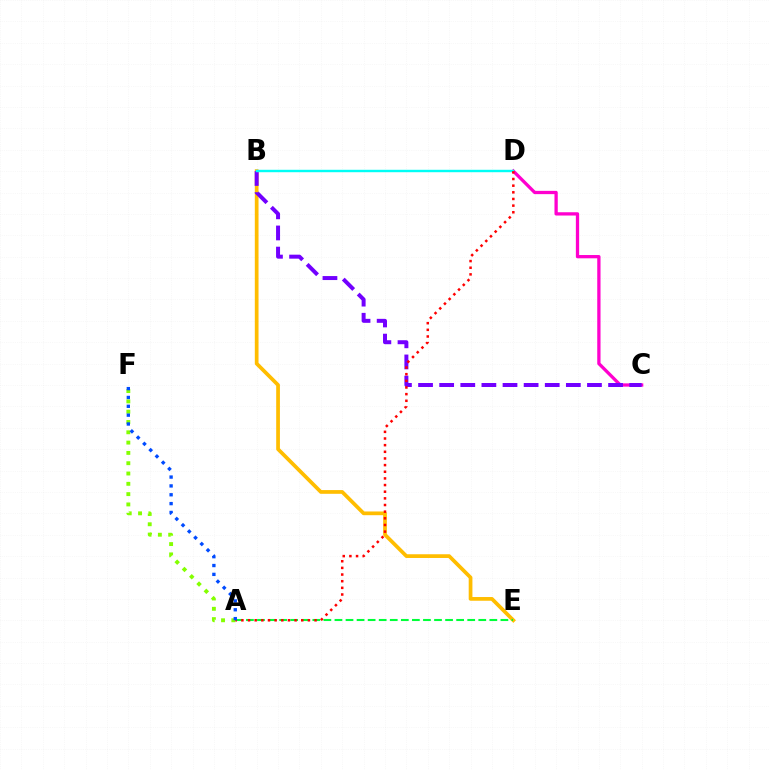{('C', 'D'): [{'color': '#ff00cf', 'line_style': 'solid', 'thickness': 2.36}], ('B', 'E'): [{'color': '#ffbd00', 'line_style': 'solid', 'thickness': 2.68}], ('B', 'C'): [{'color': '#7200ff', 'line_style': 'dashed', 'thickness': 2.87}], ('A', 'E'): [{'color': '#00ff39', 'line_style': 'dashed', 'thickness': 1.5}], ('B', 'D'): [{'color': '#00fff6', 'line_style': 'solid', 'thickness': 1.75}], ('A', 'D'): [{'color': '#ff0000', 'line_style': 'dotted', 'thickness': 1.81}], ('A', 'F'): [{'color': '#84ff00', 'line_style': 'dotted', 'thickness': 2.8}, {'color': '#004bff', 'line_style': 'dotted', 'thickness': 2.4}]}